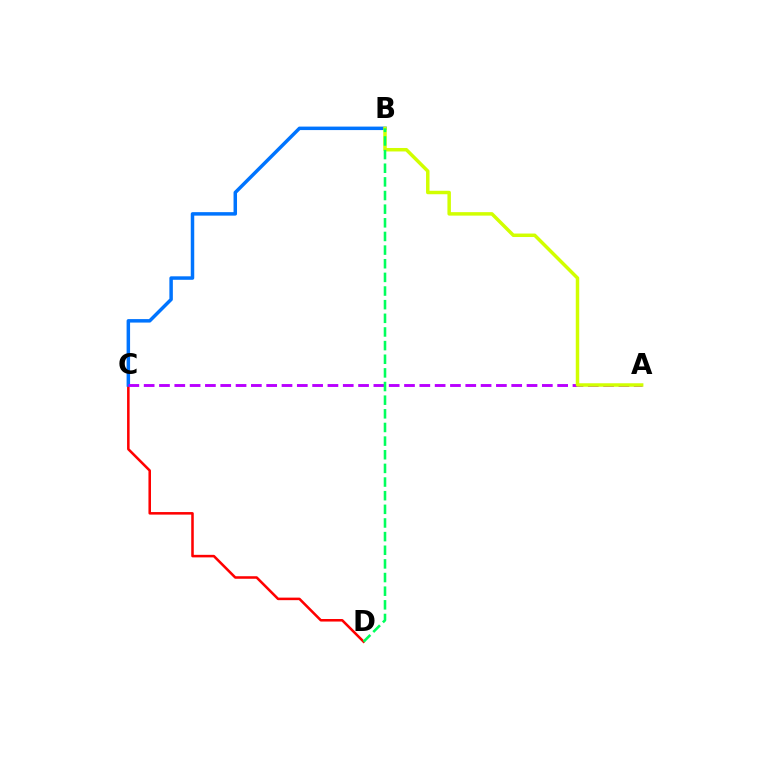{('C', 'D'): [{'color': '#ff0000', 'line_style': 'solid', 'thickness': 1.83}], ('B', 'C'): [{'color': '#0074ff', 'line_style': 'solid', 'thickness': 2.51}], ('A', 'C'): [{'color': '#b900ff', 'line_style': 'dashed', 'thickness': 2.08}], ('A', 'B'): [{'color': '#d1ff00', 'line_style': 'solid', 'thickness': 2.5}], ('B', 'D'): [{'color': '#00ff5c', 'line_style': 'dashed', 'thickness': 1.85}]}